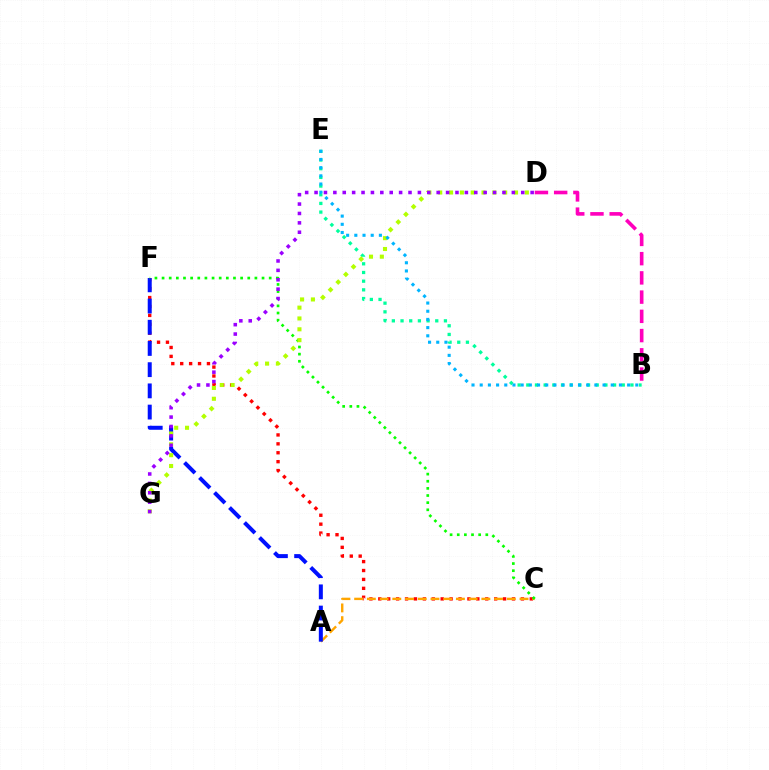{('B', 'E'): [{'color': '#00ff9d', 'line_style': 'dotted', 'thickness': 2.36}, {'color': '#00b5ff', 'line_style': 'dotted', 'thickness': 2.23}], ('C', 'F'): [{'color': '#ff0000', 'line_style': 'dotted', 'thickness': 2.42}, {'color': '#08ff00', 'line_style': 'dotted', 'thickness': 1.94}], ('A', 'C'): [{'color': '#ffa500', 'line_style': 'dashed', 'thickness': 1.73}], ('A', 'F'): [{'color': '#0010ff', 'line_style': 'dashed', 'thickness': 2.88}], ('D', 'G'): [{'color': '#b3ff00', 'line_style': 'dotted', 'thickness': 2.94}, {'color': '#9b00ff', 'line_style': 'dotted', 'thickness': 2.55}], ('B', 'D'): [{'color': '#ff00bd', 'line_style': 'dashed', 'thickness': 2.61}]}